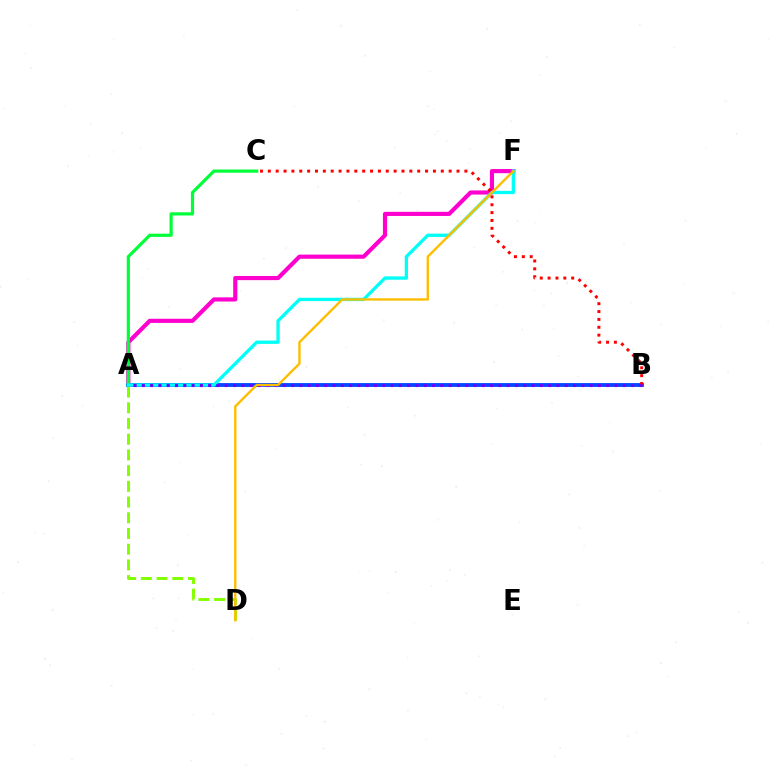{('A', 'F'): [{'color': '#ff00cf', 'line_style': 'solid', 'thickness': 2.99}, {'color': '#00fff6', 'line_style': 'solid', 'thickness': 2.39}], ('A', 'B'): [{'color': '#004bff', 'line_style': 'solid', 'thickness': 2.76}, {'color': '#7200ff', 'line_style': 'dotted', 'thickness': 2.25}], ('A', 'D'): [{'color': '#84ff00', 'line_style': 'dashed', 'thickness': 2.13}], ('A', 'C'): [{'color': '#00ff39', 'line_style': 'solid', 'thickness': 2.3}], ('B', 'C'): [{'color': '#ff0000', 'line_style': 'dotted', 'thickness': 2.14}], ('D', 'F'): [{'color': '#ffbd00', 'line_style': 'solid', 'thickness': 1.71}]}